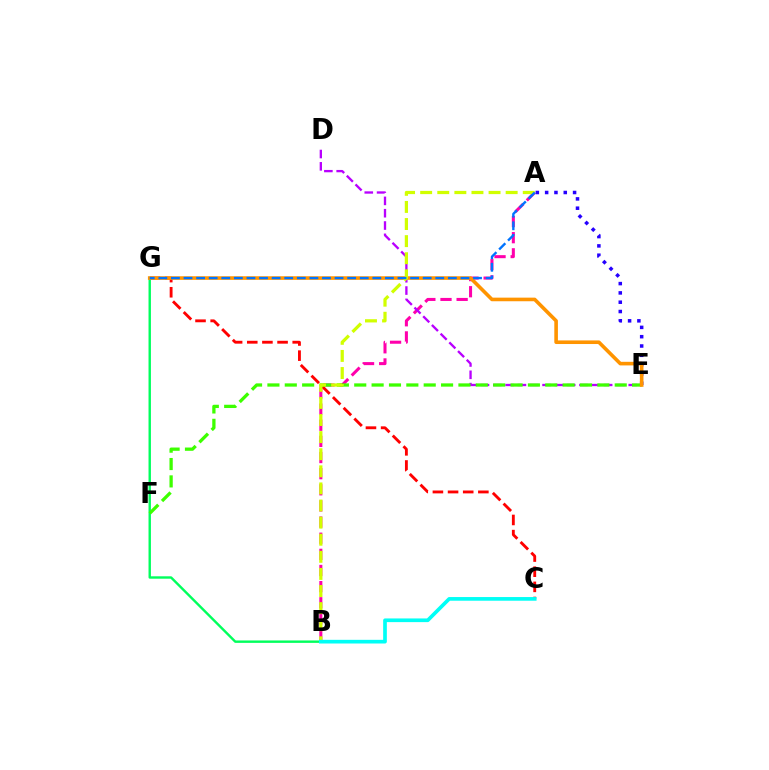{('A', 'B'): [{'color': '#ff00ac', 'line_style': 'dashed', 'thickness': 2.19}, {'color': '#d1ff00', 'line_style': 'dashed', 'thickness': 2.32}], ('C', 'G'): [{'color': '#ff0000', 'line_style': 'dashed', 'thickness': 2.06}], ('D', 'E'): [{'color': '#b900ff', 'line_style': 'dashed', 'thickness': 1.67}], ('B', 'G'): [{'color': '#00ff5c', 'line_style': 'solid', 'thickness': 1.73}], ('A', 'E'): [{'color': '#2500ff', 'line_style': 'dotted', 'thickness': 2.53}], ('E', 'F'): [{'color': '#3dff00', 'line_style': 'dashed', 'thickness': 2.36}], ('E', 'G'): [{'color': '#ff9400', 'line_style': 'solid', 'thickness': 2.6}], ('A', 'G'): [{'color': '#0074ff', 'line_style': 'dashed', 'thickness': 1.71}], ('B', 'C'): [{'color': '#00fff6', 'line_style': 'solid', 'thickness': 2.65}]}